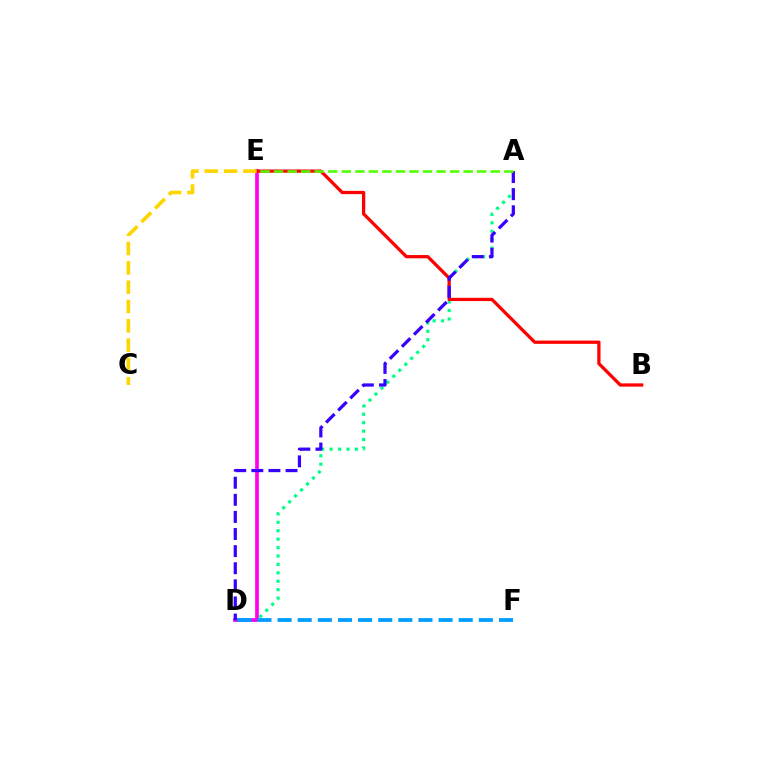{('A', 'D'): [{'color': '#00ff86', 'line_style': 'dotted', 'thickness': 2.29}, {'color': '#3700ff', 'line_style': 'dashed', 'thickness': 2.32}], ('D', 'E'): [{'color': '#ff00ed', 'line_style': 'solid', 'thickness': 2.65}], ('B', 'E'): [{'color': '#ff0000', 'line_style': 'solid', 'thickness': 2.35}], ('C', 'E'): [{'color': '#ffd500', 'line_style': 'dashed', 'thickness': 2.63}], ('A', 'E'): [{'color': '#4fff00', 'line_style': 'dashed', 'thickness': 1.84}], ('D', 'F'): [{'color': '#009eff', 'line_style': 'dashed', 'thickness': 2.73}]}